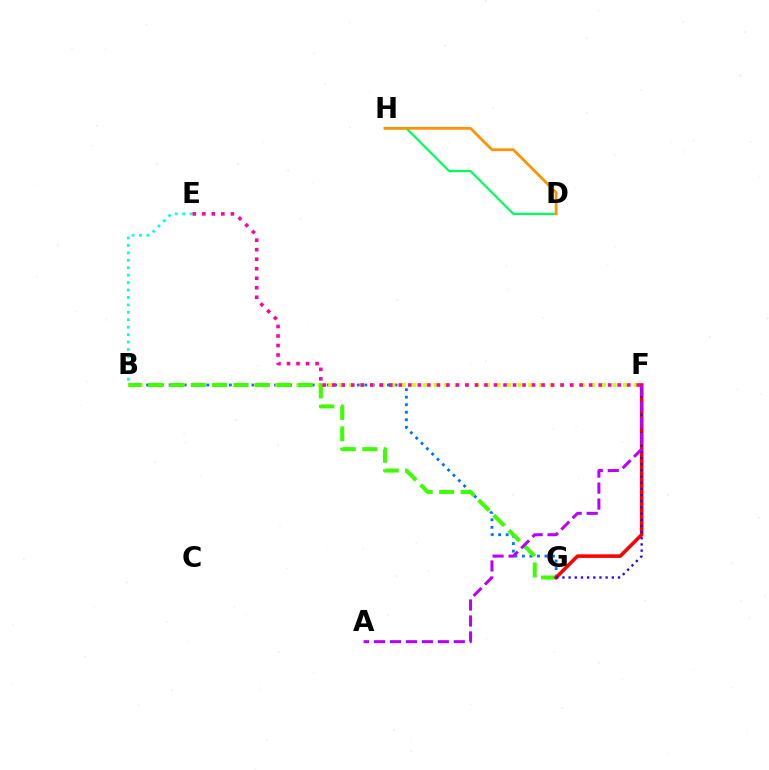{('B', 'G'): [{'color': '#0074ff', 'line_style': 'dotted', 'thickness': 2.05}, {'color': '#3dff00', 'line_style': 'dashed', 'thickness': 2.91}], ('B', 'F'): [{'color': '#d1ff00', 'line_style': 'dotted', 'thickness': 2.86}], ('B', 'E'): [{'color': '#00fff6', 'line_style': 'dotted', 'thickness': 2.02}], ('F', 'G'): [{'color': '#ff0000', 'line_style': 'solid', 'thickness': 2.56}, {'color': '#2500ff', 'line_style': 'dotted', 'thickness': 1.68}], ('D', 'H'): [{'color': '#00ff5c', 'line_style': 'solid', 'thickness': 1.59}, {'color': '#ff9400', 'line_style': 'solid', 'thickness': 2.0}], ('E', 'F'): [{'color': '#ff00ac', 'line_style': 'dotted', 'thickness': 2.59}], ('A', 'F'): [{'color': '#b900ff', 'line_style': 'dashed', 'thickness': 2.17}]}